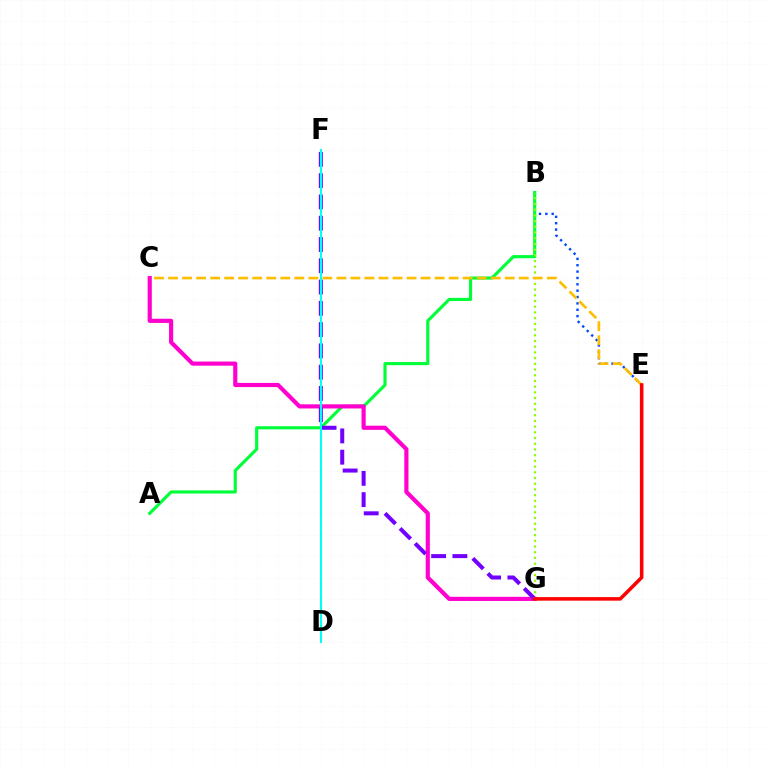{('B', 'E'): [{'color': '#004bff', 'line_style': 'dotted', 'thickness': 1.73}], ('A', 'B'): [{'color': '#00ff39', 'line_style': 'solid', 'thickness': 2.25}], ('B', 'G'): [{'color': '#84ff00', 'line_style': 'dotted', 'thickness': 1.55}], ('C', 'G'): [{'color': '#ff00cf', 'line_style': 'solid', 'thickness': 2.99}], ('F', 'G'): [{'color': '#7200ff', 'line_style': 'dashed', 'thickness': 2.89}], ('C', 'E'): [{'color': '#ffbd00', 'line_style': 'dashed', 'thickness': 1.91}], ('D', 'F'): [{'color': '#00fff6', 'line_style': 'solid', 'thickness': 1.51}], ('E', 'G'): [{'color': '#ff0000', 'line_style': 'solid', 'thickness': 2.55}]}